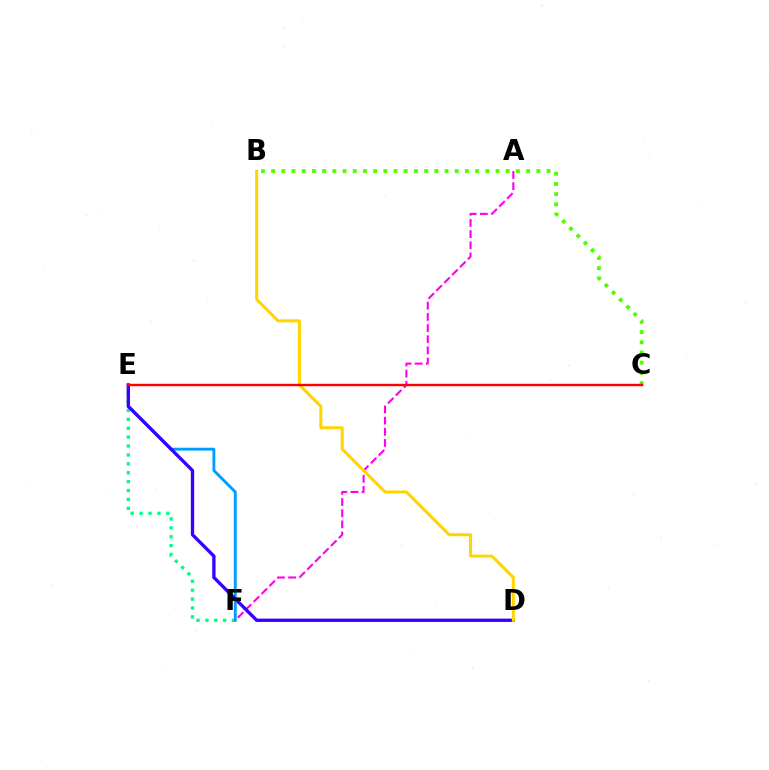{('E', 'F'): [{'color': '#00ff86', 'line_style': 'dotted', 'thickness': 2.42}, {'color': '#009eff', 'line_style': 'solid', 'thickness': 2.06}], ('B', 'C'): [{'color': '#4fff00', 'line_style': 'dotted', 'thickness': 2.77}], ('A', 'F'): [{'color': '#ff00ed', 'line_style': 'dashed', 'thickness': 1.52}], ('D', 'E'): [{'color': '#3700ff', 'line_style': 'solid', 'thickness': 2.39}], ('B', 'D'): [{'color': '#ffd500', 'line_style': 'solid', 'thickness': 2.18}], ('C', 'E'): [{'color': '#ff0000', 'line_style': 'solid', 'thickness': 1.73}]}